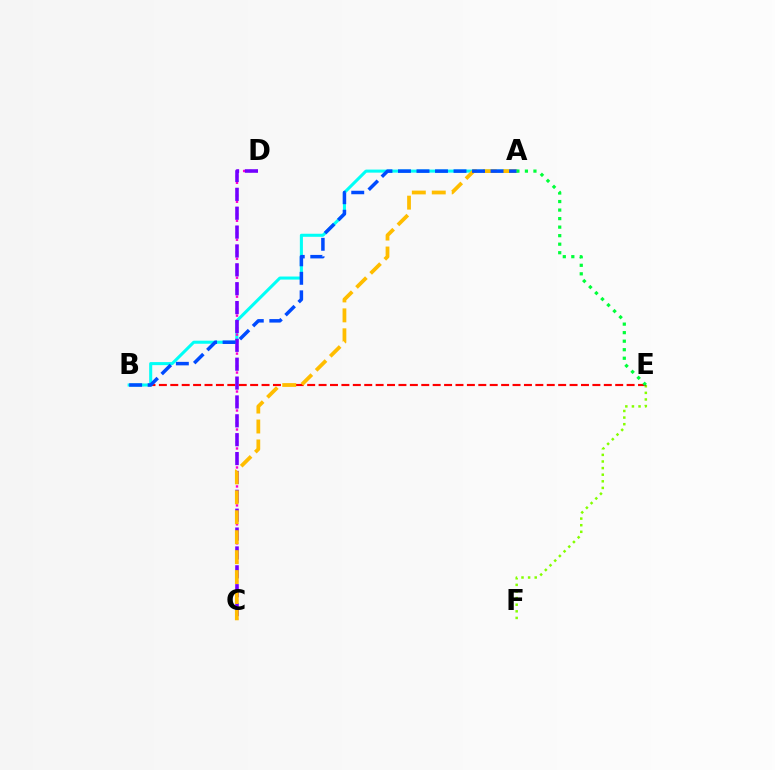{('E', 'F'): [{'color': '#84ff00', 'line_style': 'dotted', 'thickness': 1.8}], ('B', 'E'): [{'color': '#ff0000', 'line_style': 'dashed', 'thickness': 1.55}], ('A', 'B'): [{'color': '#00fff6', 'line_style': 'solid', 'thickness': 2.2}, {'color': '#004bff', 'line_style': 'dashed', 'thickness': 2.52}], ('C', 'D'): [{'color': '#ff00cf', 'line_style': 'dotted', 'thickness': 1.72}, {'color': '#7200ff', 'line_style': 'dashed', 'thickness': 2.56}], ('A', 'C'): [{'color': '#ffbd00', 'line_style': 'dashed', 'thickness': 2.71}], ('A', 'E'): [{'color': '#00ff39', 'line_style': 'dotted', 'thickness': 2.32}]}